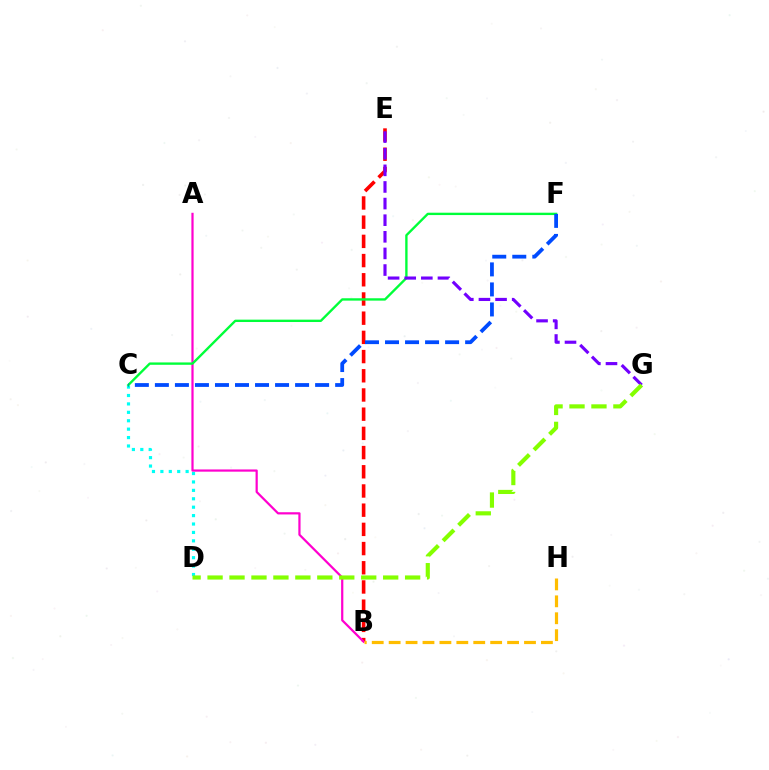{('C', 'D'): [{'color': '#00fff6', 'line_style': 'dotted', 'thickness': 2.29}], ('B', 'E'): [{'color': '#ff0000', 'line_style': 'dashed', 'thickness': 2.61}], ('A', 'B'): [{'color': '#ff00cf', 'line_style': 'solid', 'thickness': 1.6}], ('B', 'H'): [{'color': '#ffbd00', 'line_style': 'dashed', 'thickness': 2.3}], ('C', 'F'): [{'color': '#00ff39', 'line_style': 'solid', 'thickness': 1.7}, {'color': '#004bff', 'line_style': 'dashed', 'thickness': 2.72}], ('E', 'G'): [{'color': '#7200ff', 'line_style': 'dashed', 'thickness': 2.26}], ('D', 'G'): [{'color': '#84ff00', 'line_style': 'dashed', 'thickness': 2.98}]}